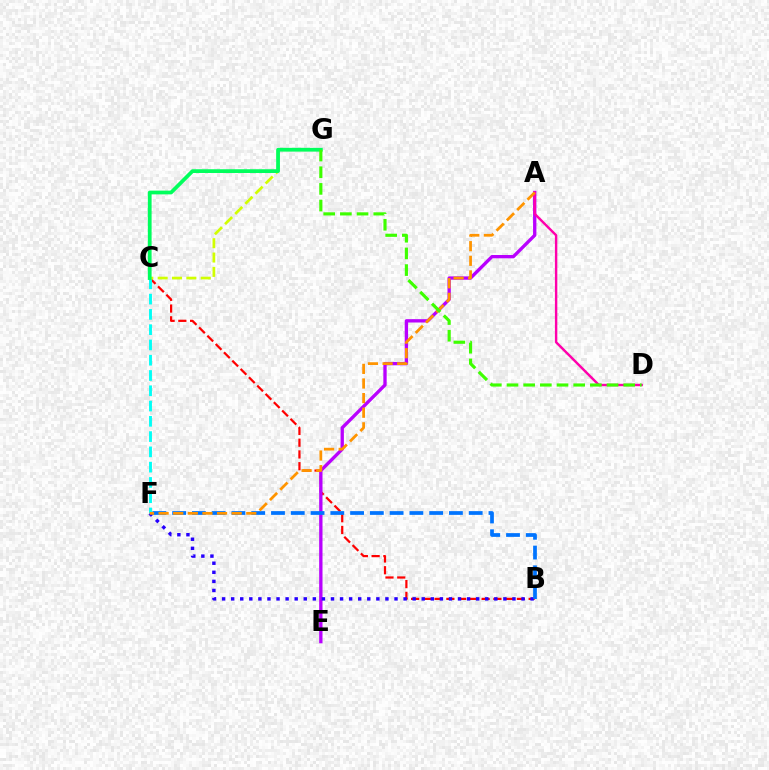{('B', 'C'): [{'color': '#ff0000', 'line_style': 'dashed', 'thickness': 1.6}], ('A', 'E'): [{'color': '#b900ff', 'line_style': 'solid', 'thickness': 2.4}], ('C', 'F'): [{'color': '#00fff6', 'line_style': 'dashed', 'thickness': 2.08}], ('B', 'F'): [{'color': '#2500ff', 'line_style': 'dotted', 'thickness': 2.47}, {'color': '#0074ff', 'line_style': 'dashed', 'thickness': 2.69}], ('C', 'G'): [{'color': '#d1ff00', 'line_style': 'dashed', 'thickness': 1.95}, {'color': '#00ff5c', 'line_style': 'solid', 'thickness': 2.7}], ('A', 'D'): [{'color': '#ff00ac', 'line_style': 'solid', 'thickness': 1.74}], ('A', 'F'): [{'color': '#ff9400', 'line_style': 'dashed', 'thickness': 1.99}], ('D', 'G'): [{'color': '#3dff00', 'line_style': 'dashed', 'thickness': 2.27}]}